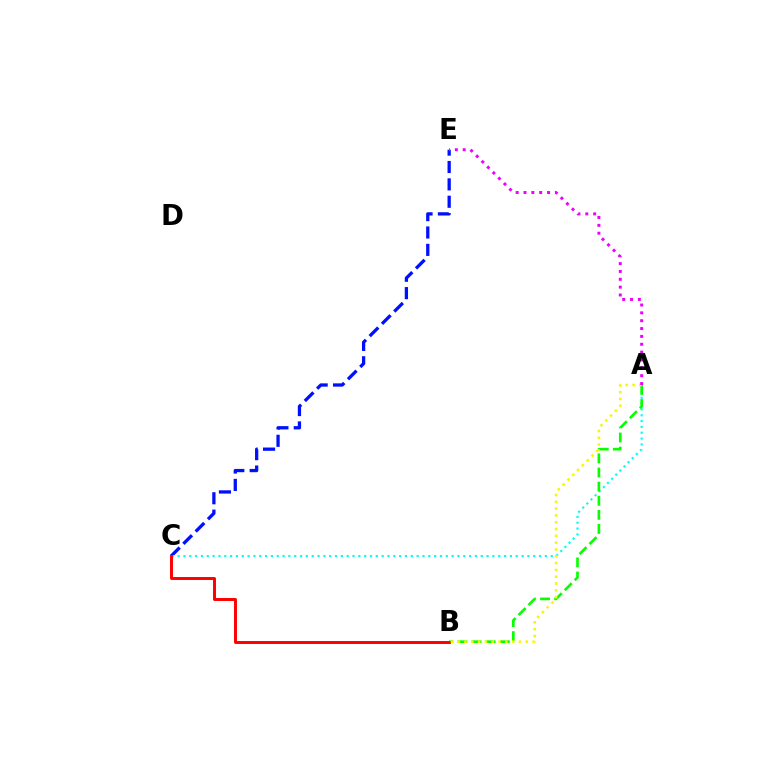{('C', 'E'): [{'color': '#0010ff', 'line_style': 'dashed', 'thickness': 2.36}], ('A', 'C'): [{'color': '#00fff6', 'line_style': 'dotted', 'thickness': 1.58}], ('A', 'B'): [{'color': '#08ff00', 'line_style': 'dashed', 'thickness': 1.92}, {'color': '#fcf500', 'line_style': 'dotted', 'thickness': 1.85}], ('B', 'C'): [{'color': '#ff0000', 'line_style': 'solid', 'thickness': 2.12}], ('A', 'E'): [{'color': '#ee00ff', 'line_style': 'dotted', 'thickness': 2.13}]}